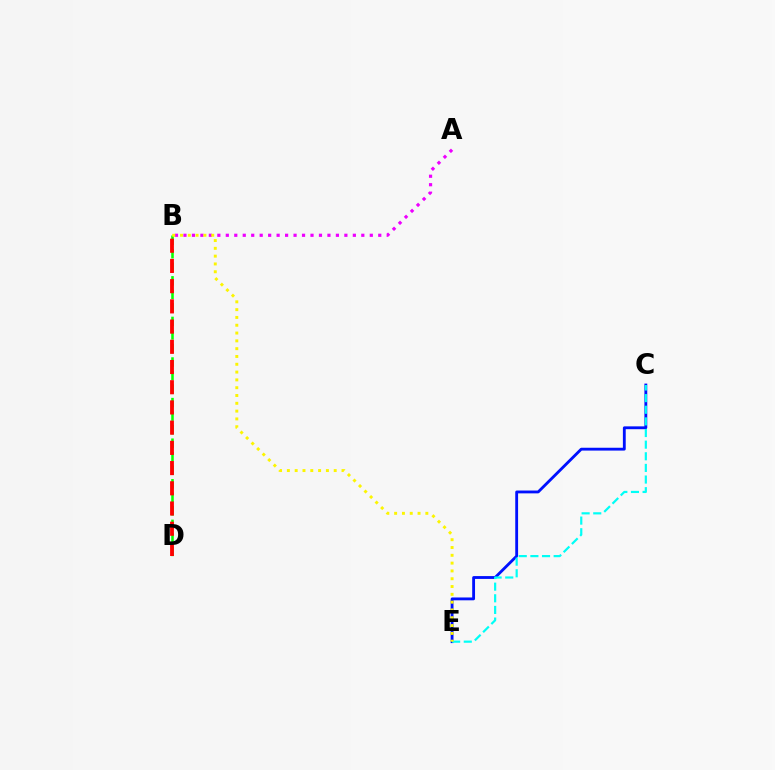{('A', 'B'): [{'color': '#ee00ff', 'line_style': 'dotted', 'thickness': 2.3}], ('B', 'D'): [{'color': '#08ff00', 'line_style': 'dashed', 'thickness': 1.84}, {'color': '#ff0000', 'line_style': 'dashed', 'thickness': 2.75}], ('C', 'E'): [{'color': '#0010ff', 'line_style': 'solid', 'thickness': 2.04}, {'color': '#00fff6', 'line_style': 'dashed', 'thickness': 1.58}], ('B', 'E'): [{'color': '#fcf500', 'line_style': 'dotted', 'thickness': 2.12}]}